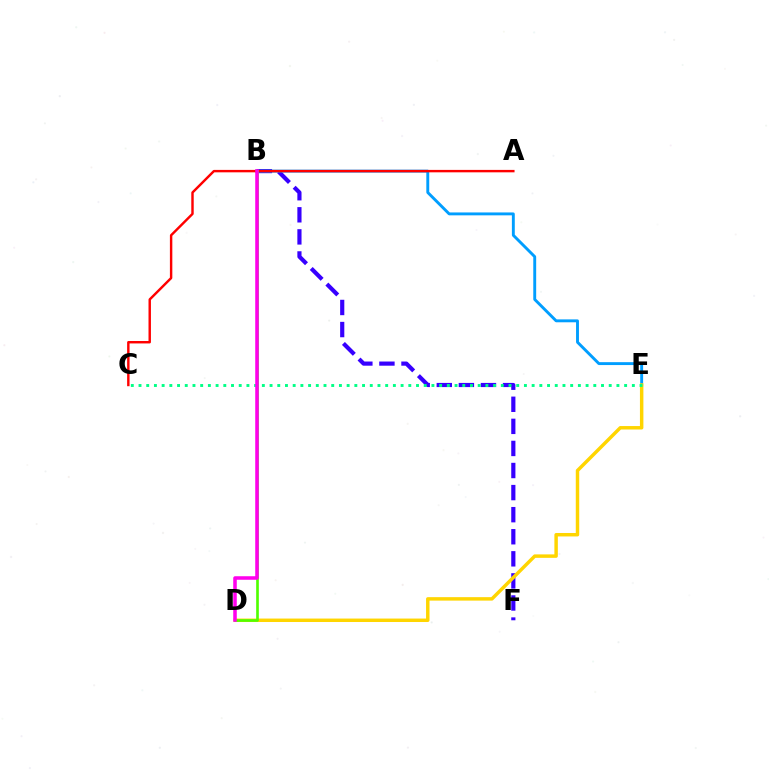{('B', 'F'): [{'color': '#3700ff', 'line_style': 'dashed', 'thickness': 3.0}], ('B', 'E'): [{'color': '#009eff', 'line_style': 'solid', 'thickness': 2.09}], ('A', 'C'): [{'color': '#ff0000', 'line_style': 'solid', 'thickness': 1.75}], ('D', 'E'): [{'color': '#ffd500', 'line_style': 'solid', 'thickness': 2.49}], ('B', 'D'): [{'color': '#4fff00', 'line_style': 'solid', 'thickness': 1.9}, {'color': '#ff00ed', 'line_style': 'solid', 'thickness': 2.55}], ('C', 'E'): [{'color': '#00ff86', 'line_style': 'dotted', 'thickness': 2.09}]}